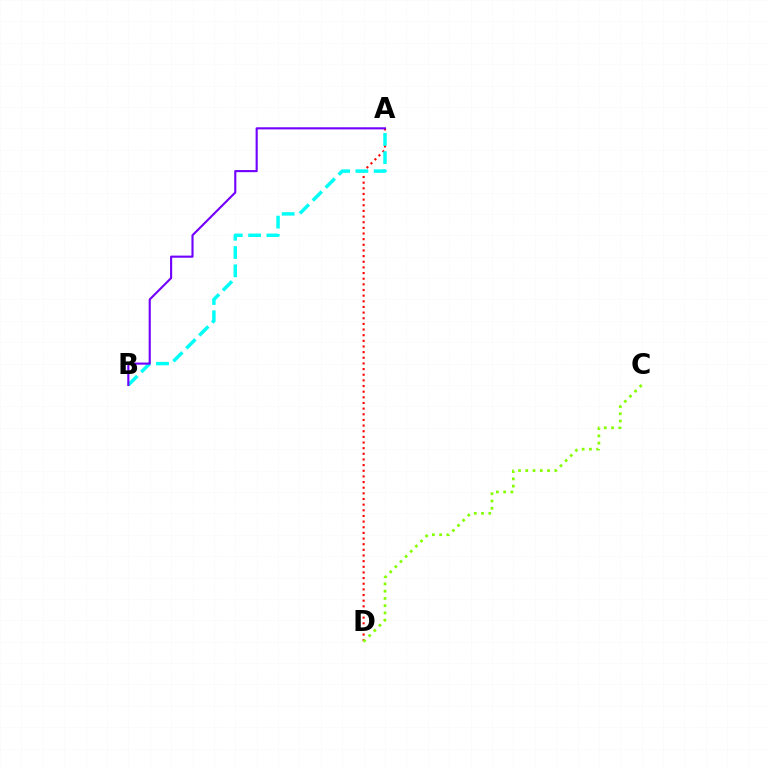{('A', 'D'): [{'color': '#ff0000', 'line_style': 'dotted', 'thickness': 1.53}], ('A', 'B'): [{'color': '#00fff6', 'line_style': 'dashed', 'thickness': 2.49}, {'color': '#7200ff', 'line_style': 'solid', 'thickness': 1.53}], ('C', 'D'): [{'color': '#84ff00', 'line_style': 'dotted', 'thickness': 1.97}]}